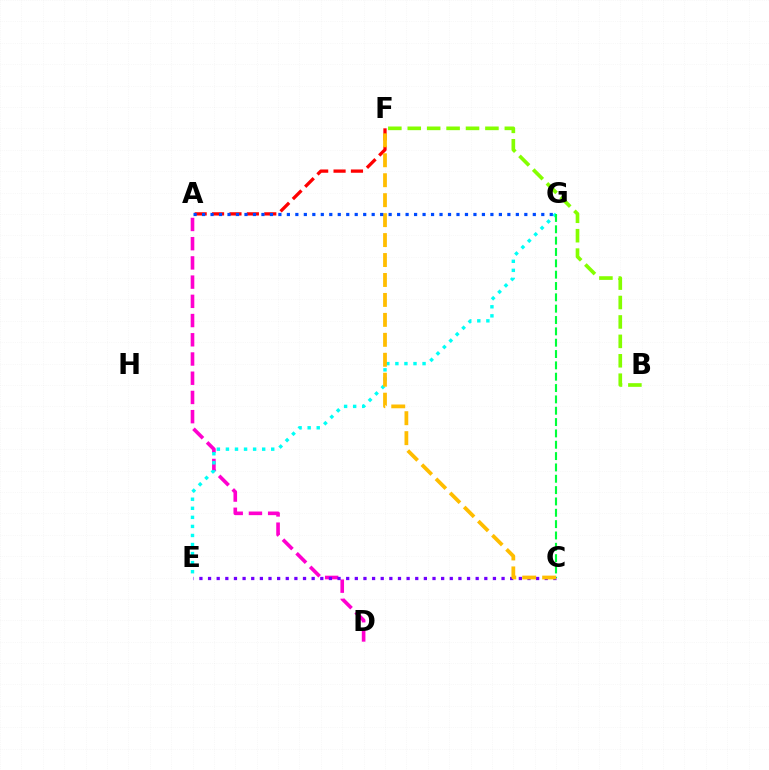{('A', 'D'): [{'color': '#ff00cf', 'line_style': 'dashed', 'thickness': 2.61}], ('C', 'E'): [{'color': '#7200ff', 'line_style': 'dotted', 'thickness': 2.35}], ('E', 'G'): [{'color': '#00fff6', 'line_style': 'dotted', 'thickness': 2.46}], ('B', 'F'): [{'color': '#84ff00', 'line_style': 'dashed', 'thickness': 2.64}], ('C', 'G'): [{'color': '#00ff39', 'line_style': 'dashed', 'thickness': 1.54}], ('A', 'F'): [{'color': '#ff0000', 'line_style': 'dashed', 'thickness': 2.36}], ('C', 'F'): [{'color': '#ffbd00', 'line_style': 'dashed', 'thickness': 2.71}], ('A', 'G'): [{'color': '#004bff', 'line_style': 'dotted', 'thickness': 2.3}]}